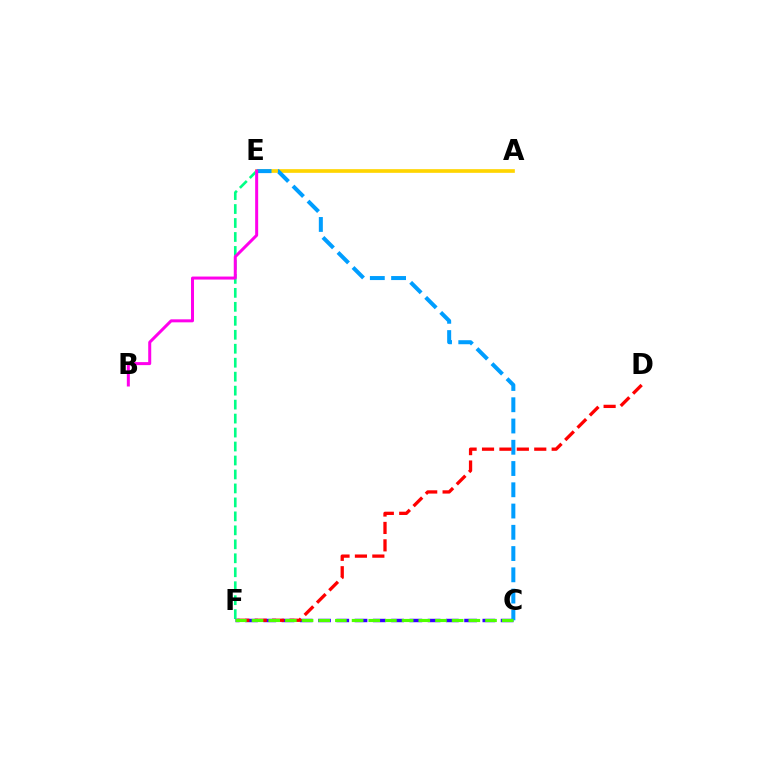{('E', 'F'): [{'color': '#00ff86', 'line_style': 'dashed', 'thickness': 1.9}], ('C', 'F'): [{'color': '#3700ff', 'line_style': 'dashed', 'thickness': 2.48}, {'color': '#4fff00', 'line_style': 'dashed', 'thickness': 2.27}], ('A', 'E'): [{'color': '#ffd500', 'line_style': 'solid', 'thickness': 2.65}], ('C', 'E'): [{'color': '#009eff', 'line_style': 'dashed', 'thickness': 2.89}], ('D', 'F'): [{'color': '#ff0000', 'line_style': 'dashed', 'thickness': 2.37}], ('B', 'E'): [{'color': '#ff00ed', 'line_style': 'solid', 'thickness': 2.16}]}